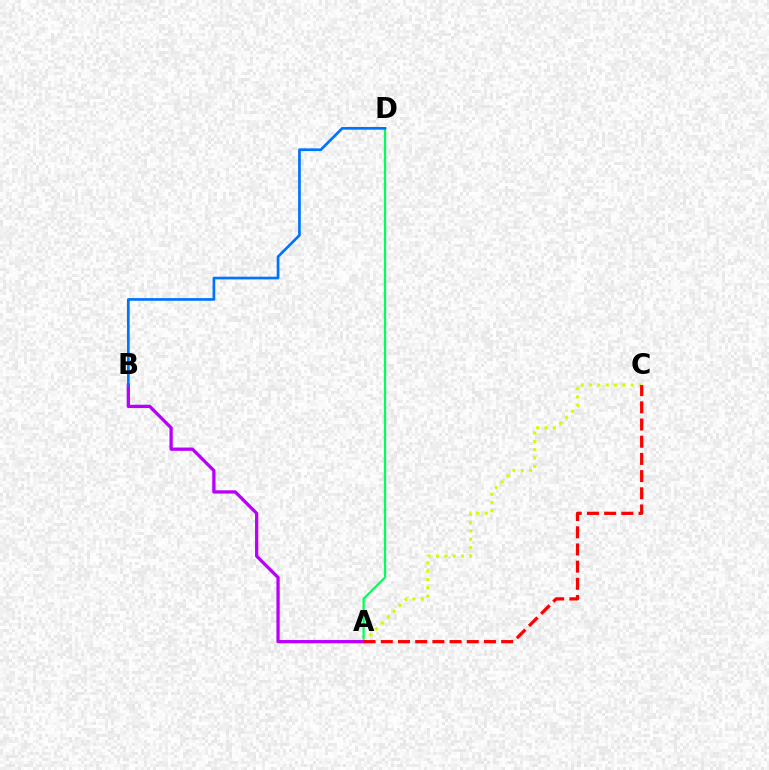{('A', 'D'): [{'color': '#00ff5c', 'line_style': 'solid', 'thickness': 1.64}], ('A', 'C'): [{'color': '#d1ff00', 'line_style': 'dotted', 'thickness': 2.26}, {'color': '#ff0000', 'line_style': 'dashed', 'thickness': 2.34}], ('A', 'B'): [{'color': '#b900ff', 'line_style': 'solid', 'thickness': 2.36}], ('B', 'D'): [{'color': '#0074ff', 'line_style': 'solid', 'thickness': 1.95}]}